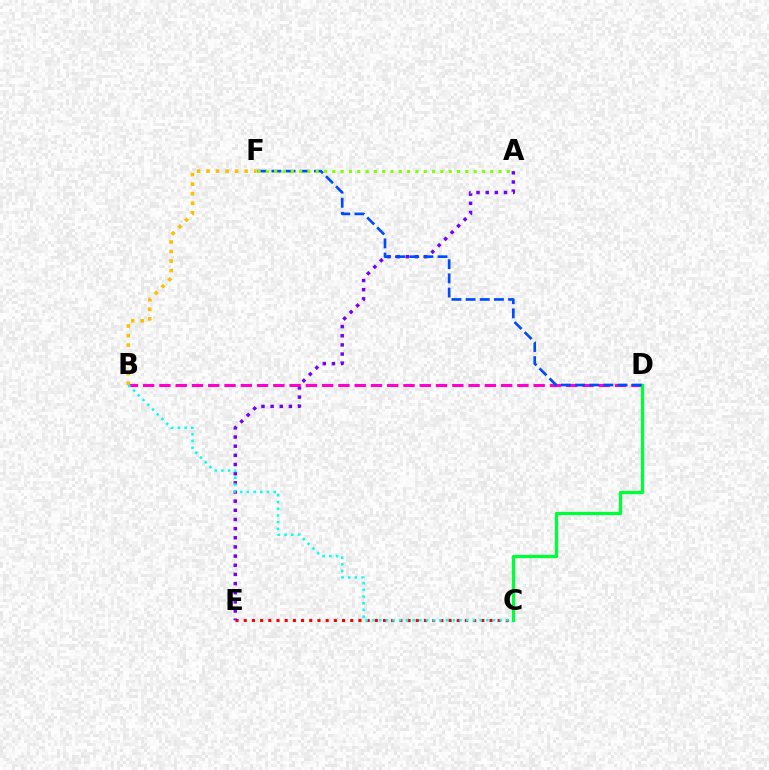{('C', 'E'): [{'color': '#ff0000', 'line_style': 'dotted', 'thickness': 2.23}], ('A', 'E'): [{'color': '#7200ff', 'line_style': 'dotted', 'thickness': 2.49}], ('B', 'D'): [{'color': '#ff00cf', 'line_style': 'dashed', 'thickness': 2.21}], ('C', 'D'): [{'color': '#00ff39', 'line_style': 'solid', 'thickness': 2.37}], ('D', 'F'): [{'color': '#004bff', 'line_style': 'dashed', 'thickness': 1.92}], ('A', 'F'): [{'color': '#84ff00', 'line_style': 'dotted', 'thickness': 2.26}], ('B', 'F'): [{'color': '#ffbd00', 'line_style': 'dotted', 'thickness': 2.59}], ('B', 'C'): [{'color': '#00fff6', 'line_style': 'dotted', 'thickness': 1.82}]}